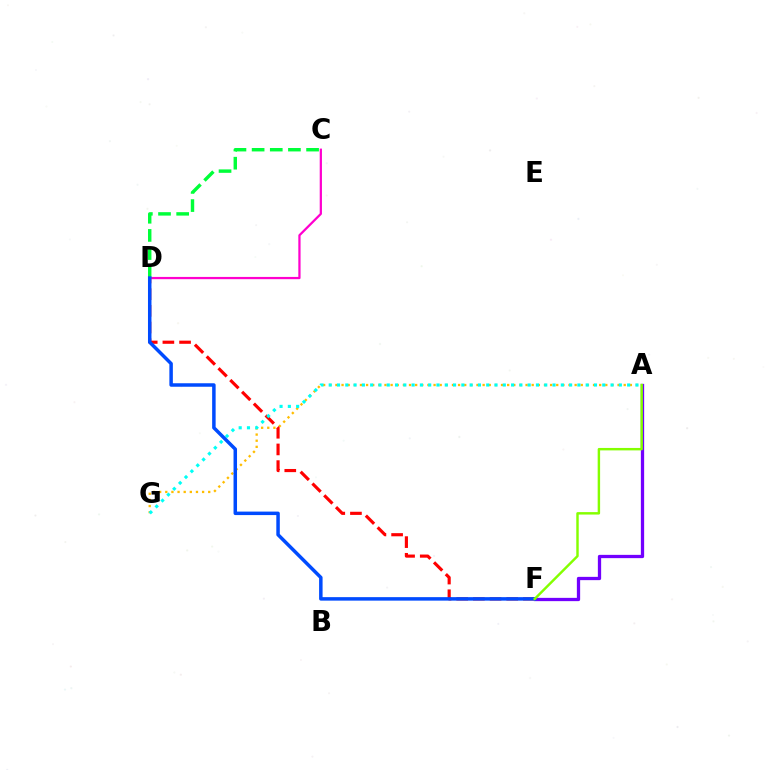{('A', 'G'): [{'color': '#ffbd00', 'line_style': 'dotted', 'thickness': 1.67}, {'color': '#00fff6', 'line_style': 'dotted', 'thickness': 2.25}], ('D', 'F'): [{'color': '#ff0000', 'line_style': 'dashed', 'thickness': 2.27}, {'color': '#004bff', 'line_style': 'solid', 'thickness': 2.51}], ('A', 'F'): [{'color': '#7200ff', 'line_style': 'solid', 'thickness': 2.36}, {'color': '#84ff00', 'line_style': 'solid', 'thickness': 1.76}], ('C', 'D'): [{'color': '#ff00cf', 'line_style': 'solid', 'thickness': 1.62}, {'color': '#00ff39', 'line_style': 'dashed', 'thickness': 2.47}]}